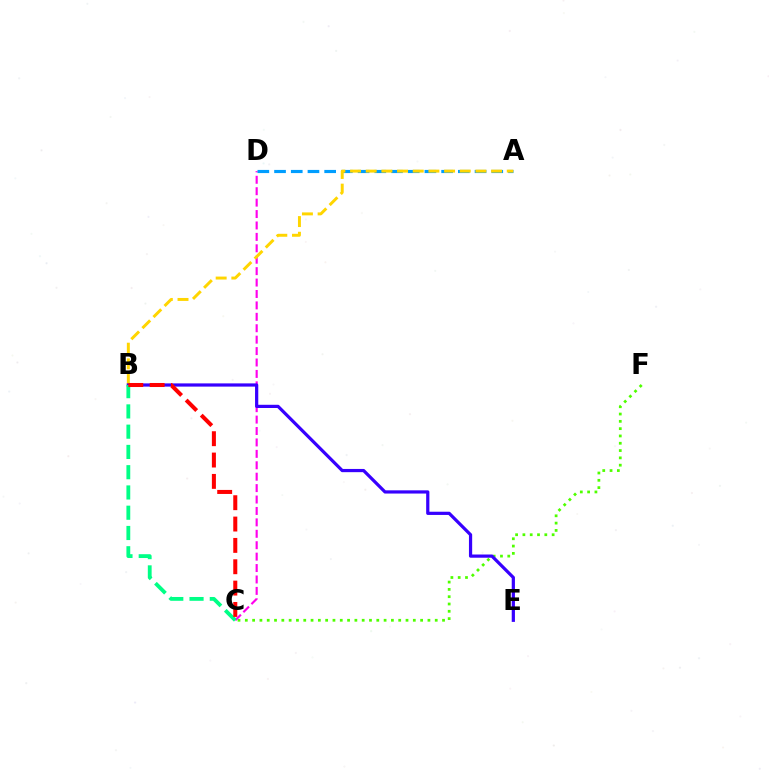{('C', 'F'): [{'color': '#4fff00', 'line_style': 'dotted', 'thickness': 1.98}], ('C', 'D'): [{'color': '#ff00ed', 'line_style': 'dashed', 'thickness': 1.55}], ('A', 'D'): [{'color': '#009eff', 'line_style': 'dashed', 'thickness': 2.27}], ('A', 'B'): [{'color': '#ffd500', 'line_style': 'dashed', 'thickness': 2.13}], ('B', 'E'): [{'color': '#3700ff', 'line_style': 'solid', 'thickness': 2.32}], ('B', 'C'): [{'color': '#00ff86', 'line_style': 'dashed', 'thickness': 2.75}, {'color': '#ff0000', 'line_style': 'dashed', 'thickness': 2.9}]}